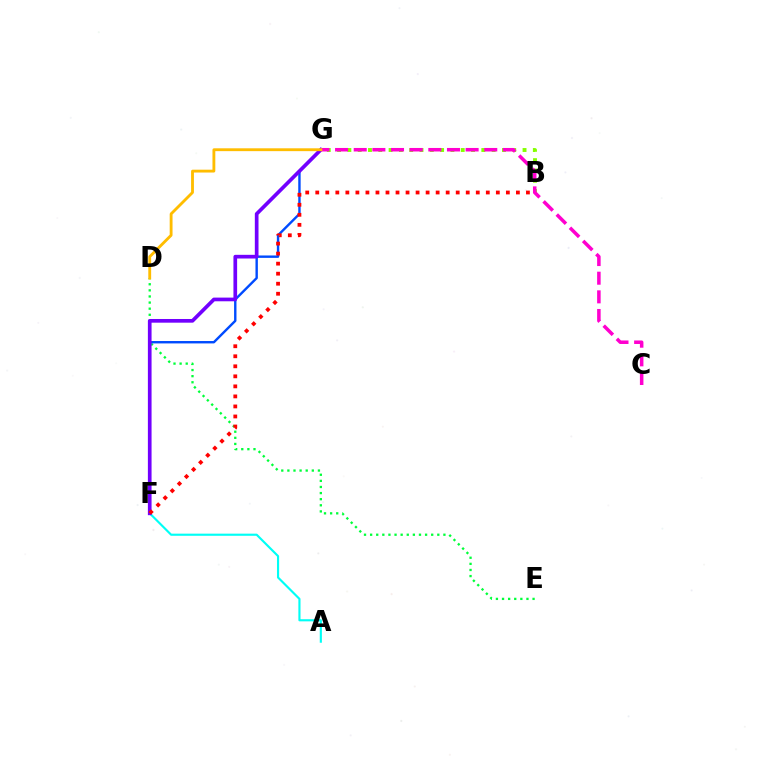{('D', 'E'): [{'color': '#00ff39', 'line_style': 'dotted', 'thickness': 1.66}], ('A', 'F'): [{'color': '#00fff6', 'line_style': 'solid', 'thickness': 1.54}], ('F', 'G'): [{'color': '#004bff', 'line_style': 'solid', 'thickness': 1.73}, {'color': '#7200ff', 'line_style': 'solid', 'thickness': 2.65}], ('B', 'G'): [{'color': '#84ff00', 'line_style': 'dotted', 'thickness': 2.8}], ('C', 'G'): [{'color': '#ff00cf', 'line_style': 'dashed', 'thickness': 2.53}], ('B', 'F'): [{'color': '#ff0000', 'line_style': 'dotted', 'thickness': 2.73}], ('D', 'G'): [{'color': '#ffbd00', 'line_style': 'solid', 'thickness': 2.05}]}